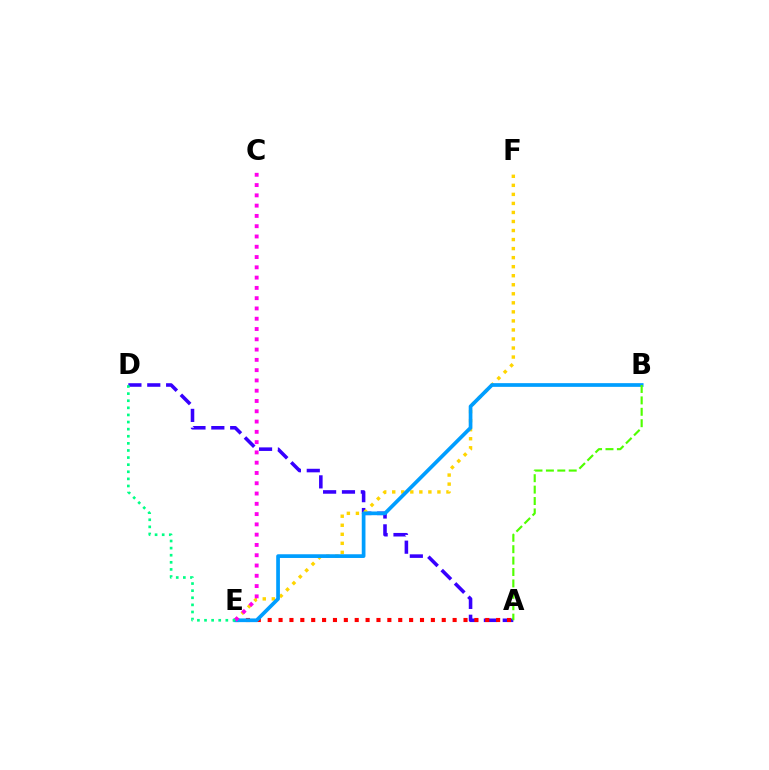{('A', 'D'): [{'color': '#3700ff', 'line_style': 'dashed', 'thickness': 2.56}], ('E', 'F'): [{'color': '#ffd500', 'line_style': 'dotted', 'thickness': 2.46}], ('A', 'E'): [{'color': '#ff0000', 'line_style': 'dotted', 'thickness': 2.96}], ('B', 'E'): [{'color': '#009eff', 'line_style': 'solid', 'thickness': 2.67}], ('C', 'E'): [{'color': '#ff00ed', 'line_style': 'dotted', 'thickness': 2.79}], ('A', 'B'): [{'color': '#4fff00', 'line_style': 'dashed', 'thickness': 1.55}], ('D', 'E'): [{'color': '#00ff86', 'line_style': 'dotted', 'thickness': 1.93}]}